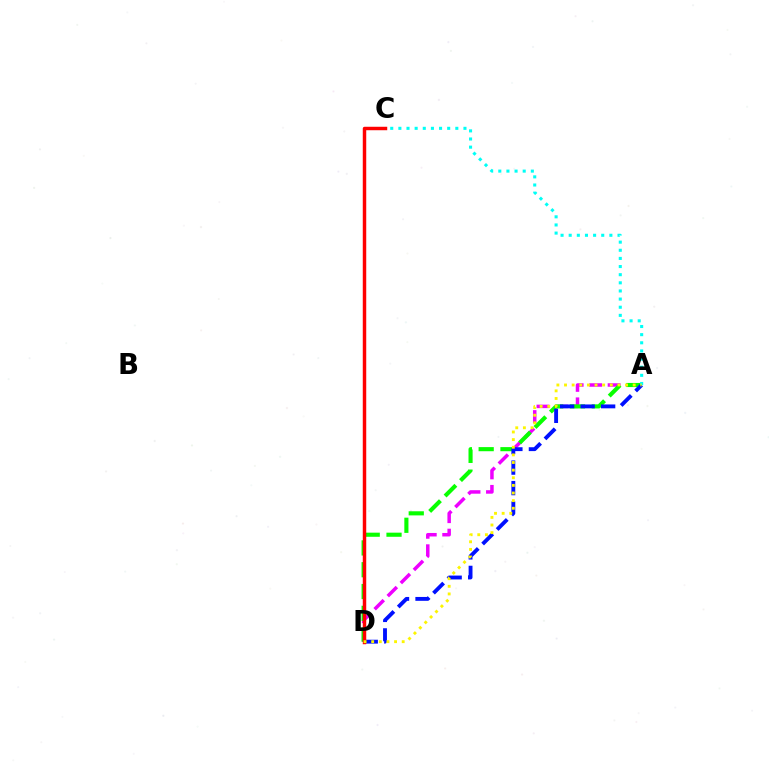{('A', 'D'): [{'color': '#ee00ff', 'line_style': 'dashed', 'thickness': 2.51}, {'color': '#08ff00', 'line_style': 'dashed', 'thickness': 2.96}, {'color': '#0010ff', 'line_style': 'dashed', 'thickness': 2.79}, {'color': '#fcf500', 'line_style': 'dotted', 'thickness': 2.07}], ('A', 'C'): [{'color': '#00fff6', 'line_style': 'dotted', 'thickness': 2.21}], ('C', 'D'): [{'color': '#ff0000', 'line_style': 'solid', 'thickness': 2.49}]}